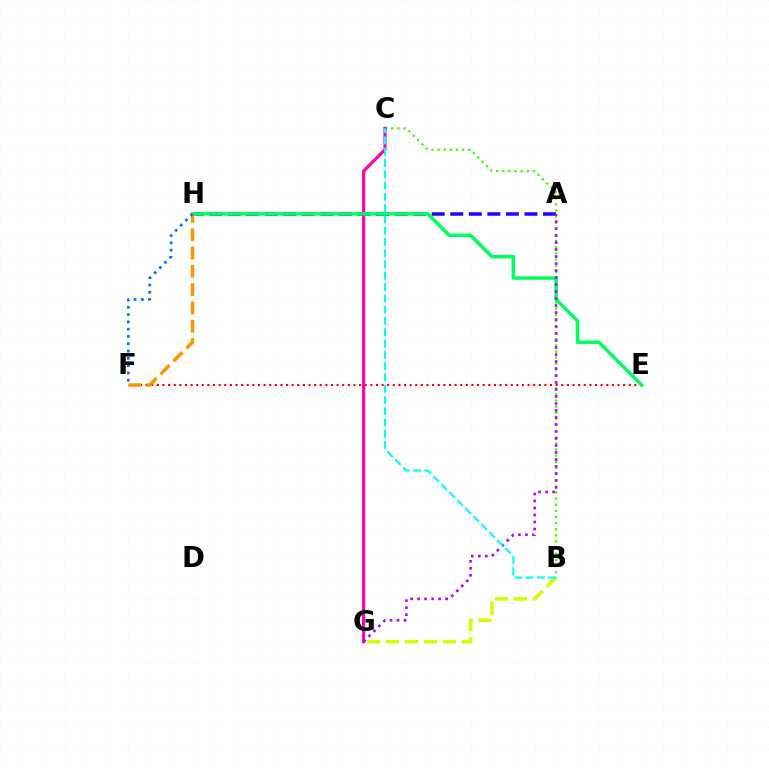{('B', 'C'): [{'color': '#3dff00', 'line_style': 'dotted', 'thickness': 1.67}, {'color': '#00fff6', 'line_style': 'dashed', 'thickness': 1.53}], ('A', 'H'): [{'color': '#2500ff', 'line_style': 'dashed', 'thickness': 2.52}], ('C', 'G'): [{'color': '#ff00ac', 'line_style': 'solid', 'thickness': 2.25}], ('E', 'F'): [{'color': '#ff0000', 'line_style': 'dotted', 'thickness': 1.53}], ('E', 'H'): [{'color': '#00ff5c', 'line_style': 'solid', 'thickness': 2.51}], ('B', 'G'): [{'color': '#d1ff00', 'line_style': 'dashed', 'thickness': 2.58}], ('F', 'H'): [{'color': '#ff9400', 'line_style': 'dashed', 'thickness': 2.49}, {'color': '#0074ff', 'line_style': 'dotted', 'thickness': 1.98}], ('A', 'G'): [{'color': '#b900ff', 'line_style': 'dotted', 'thickness': 1.9}]}